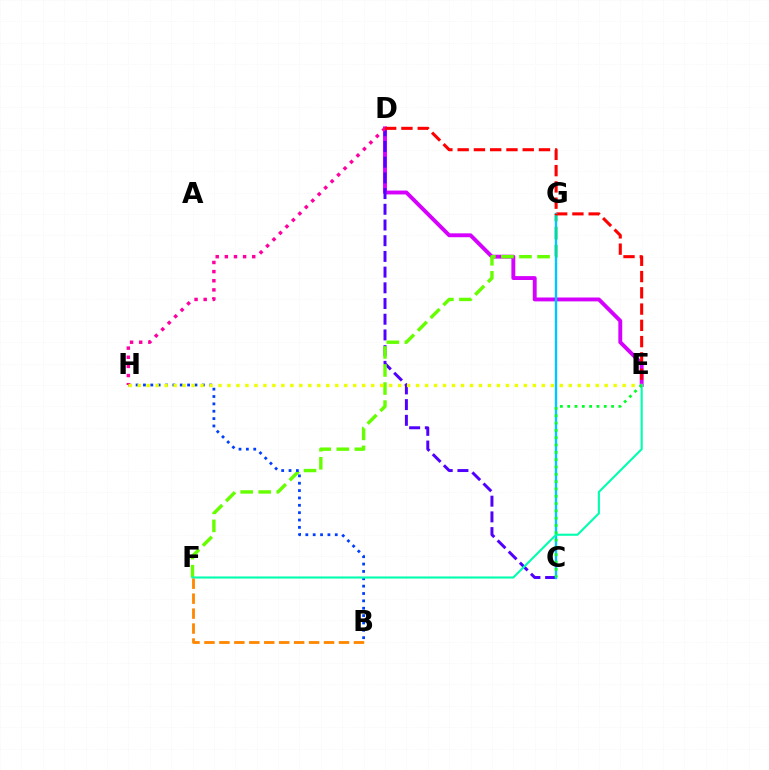{('D', 'E'): [{'color': '#d600ff', 'line_style': 'solid', 'thickness': 2.8}, {'color': '#ff0000', 'line_style': 'dashed', 'thickness': 2.21}], ('C', 'D'): [{'color': '#4f00ff', 'line_style': 'dashed', 'thickness': 2.13}], ('F', 'G'): [{'color': '#66ff00', 'line_style': 'dashed', 'thickness': 2.45}], ('B', 'H'): [{'color': '#003fff', 'line_style': 'dotted', 'thickness': 2.0}], ('D', 'H'): [{'color': '#ff00a0', 'line_style': 'dotted', 'thickness': 2.48}], ('C', 'G'): [{'color': '#00c7ff', 'line_style': 'solid', 'thickness': 1.73}], ('E', 'H'): [{'color': '#eeff00', 'line_style': 'dotted', 'thickness': 2.44}], ('E', 'F'): [{'color': '#00ffaf', 'line_style': 'solid', 'thickness': 1.51}], ('B', 'F'): [{'color': '#ff8800', 'line_style': 'dashed', 'thickness': 2.03}], ('C', 'E'): [{'color': '#00ff27', 'line_style': 'dotted', 'thickness': 1.99}]}